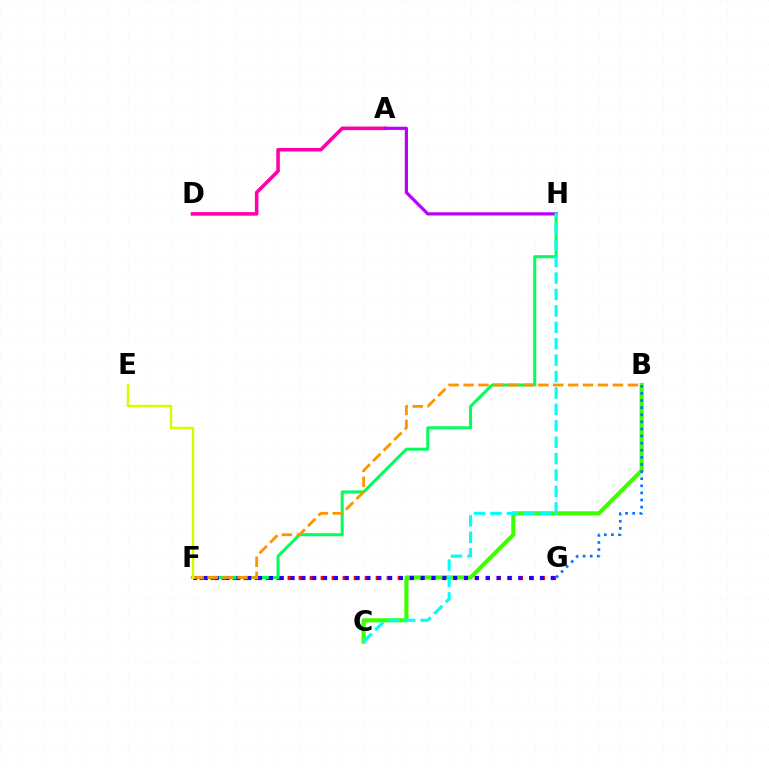{('A', 'D'): [{'color': '#ff00ac', 'line_style': 'solid', 'thickness': 2.58}], ('F', 'G'): [{'color': '#ff0000', 'line_style': 'dotted', 'thickness': 2.99}, {'color': '#2500ff', 'line_style': 'dotted', 'thickness': 2.95}], ('B', 'C'): [{'color': '#3dff00', 'line_style': 'solid', 'thickness': 2.98}], ('A', 'H'): [{'color': '#b900ff', 'line_style': 'solid', 'thickness': 2.3}], ('B', 'G'): [{'color': '#0074ff', 'line_style': 'dotted', 'thickness': 1.93}], ('F', 'H'): [{'color': '#00ff5c', 'line_style': 'solid', 'thickness': 2.18}], ('C', 'H'): [{'color': '#00fff6', 'line_style': 'dashed', 'thickness': 2.23}], ('B', 'F'): [{'color': '#ff9400', 'line_style': 'dashed', 'thickness': 2.03}], ('E', 'F'): [{'color': '#d1ff00', 'line_style': 'solid', 'thickness': 1.77}]}